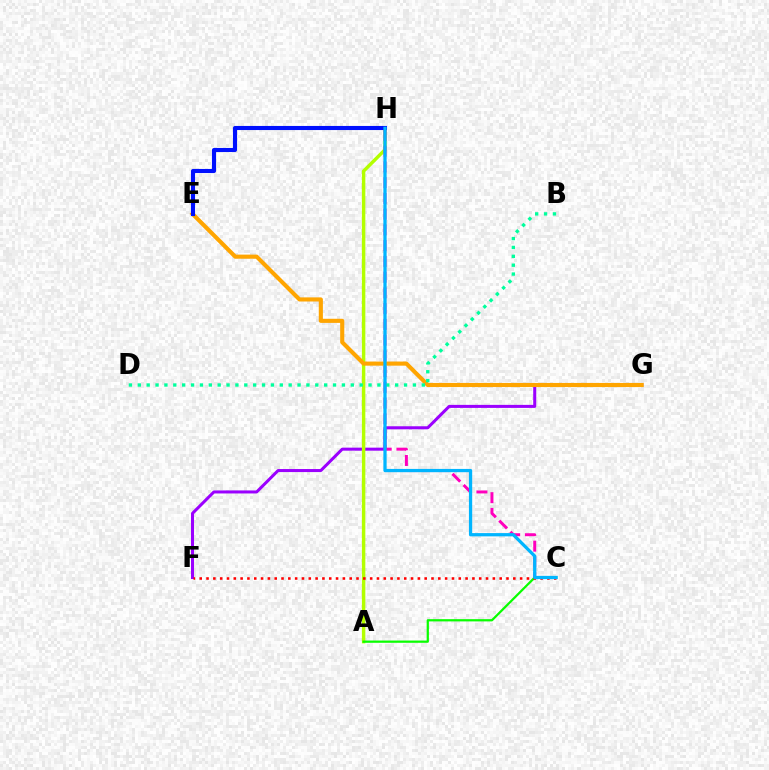{('F', 'G'): [{'color': '#9b00ff', 'line_style': 'solid', 'thickness': 2.18}], ('A', 'H'): [{'color': '#b3ff00', 'line_style': 'solid', 'thickness': 2.47}], ('C', 'H'): [{'color': '#ff00bd', 'line_style': 'dashed', 'thickness': 2.14}, {'color': '#00b5ff', 'line_style': 'solid', 'thickness': 2.34}], ('A', 'C'): [{'color': '#08ff00', 'line_style': 'solid', 'thickness': 1.61}], ('C', 'F'): [{'color': '#ff0000', 'line_style': 'dotted', 'thickness': 1.85}], ('E', 'G'): [{'color': '#ffa500', 'line_style': 'solid', 'thickness': 2.96}], ('B', 'D'): [{'color': '#00ff9d', 'line_style': 'dotted', 'thickness': 2.41}], ('E', 'H'): [{'color': '#0010ff', 'line_style': 'solid', 'thickness': 2.95}]}